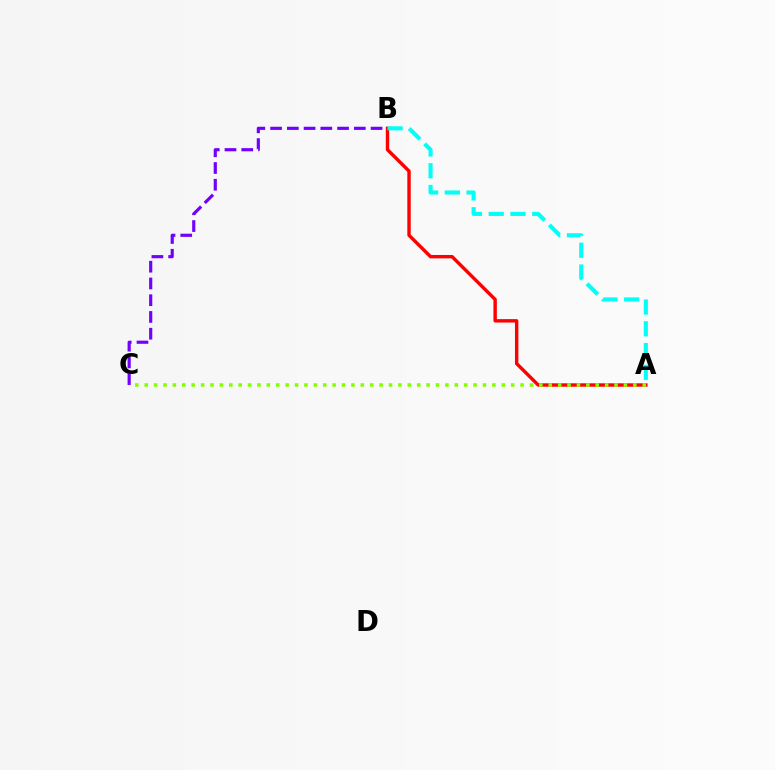{('B', 'C'): [{'color': '#7200ff', 'line_style': 'dashed', 'thickness': 2.27}], ('A', 'B'): [{'color': '#ff0000', 'line_style': 'solid', 'thickness': 2.45}, {'color': '#00fff6', 'line_style': 'dashed', 'thickness': 2.96}], ('A', 'C'): [{'color': '#84ff00', 'line_style': 'dotted', 'thickness': 2.55}]}